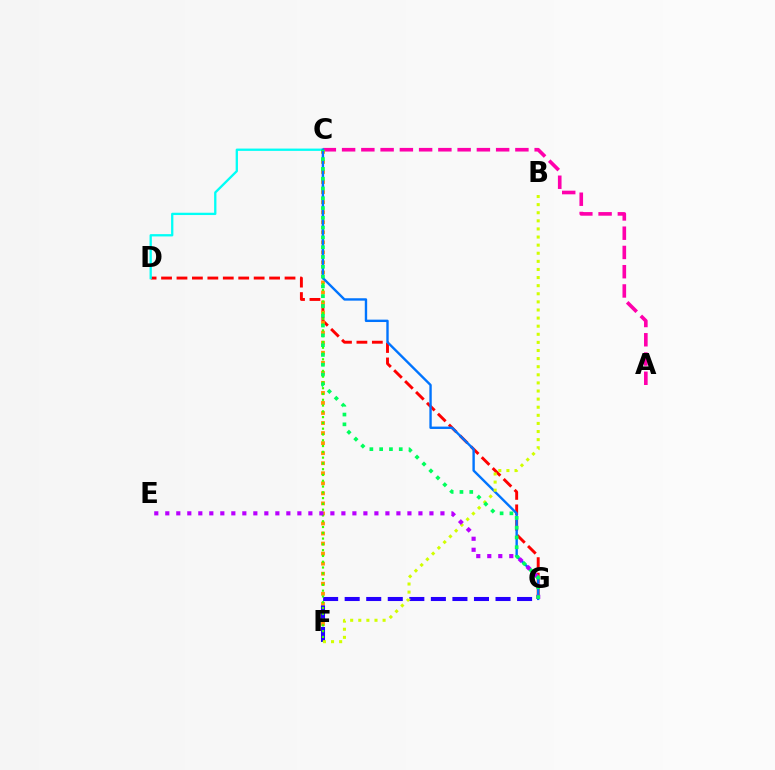{('A', 'C'): [{'color': '#ff00ac', 'line_style': 'dashed', 'thickness': 2.62}], ('D', 'G'): [{'color': '#ff0000', 'line_style': 'dashed', 'thickness': 2.1}], ('C', 'D'): [{'color': '#00fff6', 'line_style': 'solid', 'thickness': 1.66}], ('C', 'F'): [{'color': '#ff9400', 'line_style': 'dotted', 'thickness': 2.73}, {'color': '#3dff00', 'line_style': 'dotted', 'thickness': 1.57}], ('F', 'G'): [{'color': '#2500ff', 'line_style': 'dashed', 'thickness': 2.93}], ('C', 'G'): [{'color': '#0074ff', 'line_style': 'solid', 'thickness': 1.72}, {'color': '#00ff5c', 'line_style': 'dotted', 'thickness': 2.66}], ('B', 'F'): [{'color': '#d1ff00', 'line_style': 'dotted', 'thickness': 2.2}], ('E', 'G'): [{'color': '#b900ff', 'line_style': 'dotted', 'thickness': 2.99}]}